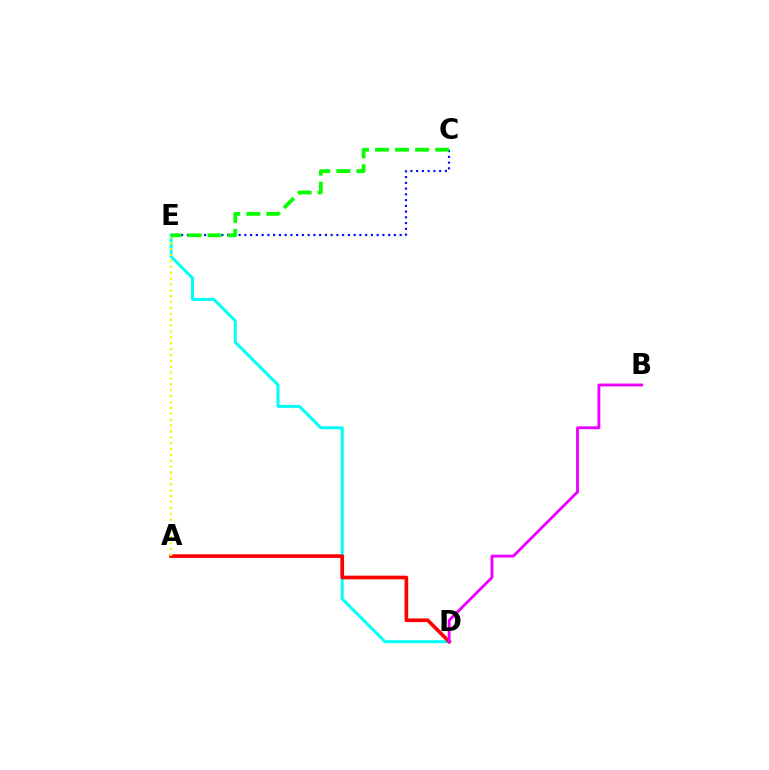{('D', 'E'): [{'color': '#00fff6', 'line_style': 'solid', 'thickness': 2.14}], ('A', 'D'): [{'color': '#ff0000', 'line_style': 'solid', 'thickness': 2.63}], ('C', 'E'): [{'color': '#0010ff', 'line_style': 'dotted', 'thickness': 1.56}, {'color': '#08ff00', 'line_style': 'dashed', 'thickness': 2.72}], ('B', 'D'): [{'color': '#ee00ff', 'line_style': 'solid', 'thickness': 2.06}], ('A', 'E'): [{'color': '#fcf500', 'line_style': 'dotted', 'thickness': 1.6}]}